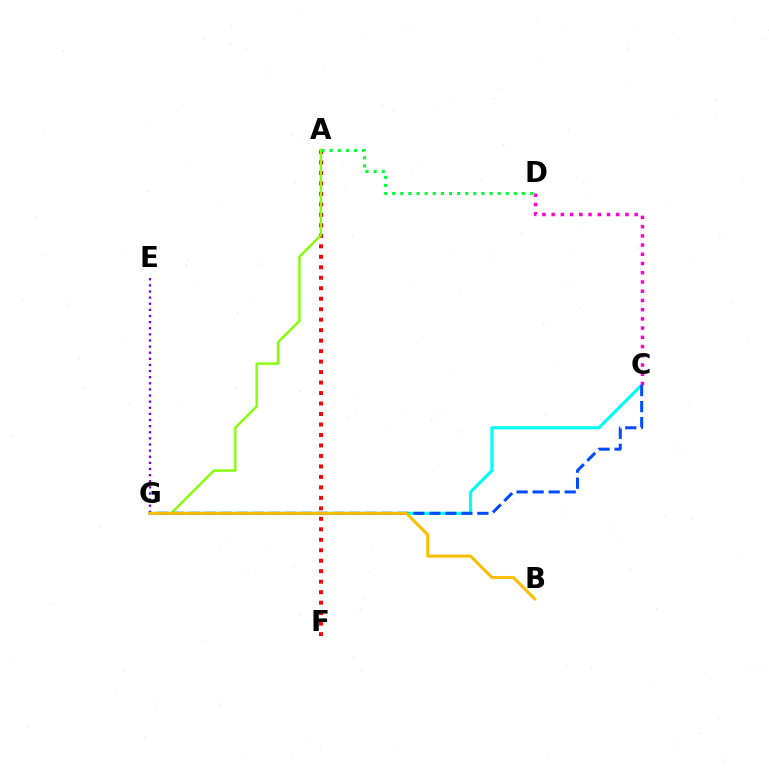{('A', 'F'): [{'color': '#ff0000', 'line_style': 'dotted', 'thickness': 2.85}], ('A', 'G'): [{'color': '#84ff00', 'line_style': 'solid', 'thickness': 1.69}], ('C', 'G'): [{'color': '#00fff6', 'line_style': 'solid', 'thickness': 2.26}, {'color': '#004bff', 'line_style': 'dashed', 'thickness': 2.18}], ('A', 'D'): [{'color': '#00ff39', 'line_style': 'dotted', 'thickness': 2.21}], ('E', 'G'): [{'color': '#7200ff', 'line_style': 'dotted', 'thickness': 1.66}], ('C', 'D'): [{'color': '#ff00cf', 'line_style': 'dotted', 'thickness': 2.51}], ('B', 'G'): [{'color': '#ffbd00', 'line_style': 'solid', 'thickness': 2.19}]}